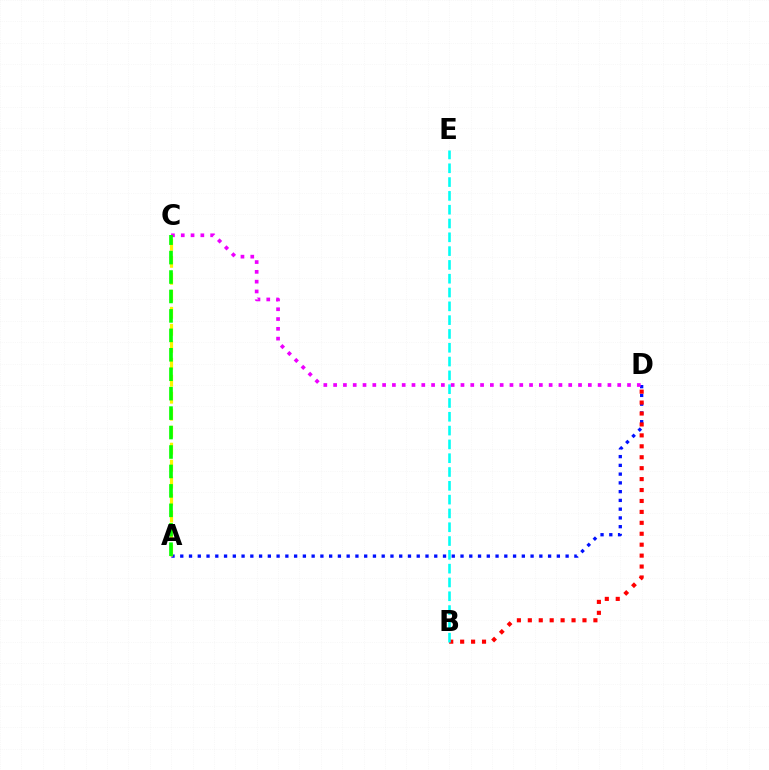{('A', 'D'): [{'color': '#0010ff', 'line_style': 'dotted', 'thickness': 2.38}], ('B', 'D'): [{'color': '#ff0000', 'line_style': 'dotted', 'thickness': 2.97}], ('A', 'C'): [{'color': '#fcf500', 'line_style': 'dashed', 'thickness': 2.31}, {'color': '#08ff00', 'line_style': 'dashed', 'thickness': 2.64}], ('B', 'E'): [{'color': '#00fff6', 'line_style': 'dashed', 'thickness': 1.88}], ('C', 'D'): [{'color': '#ee00ff', 'line_style': 'dotted', 'thickness': 2.66}]}